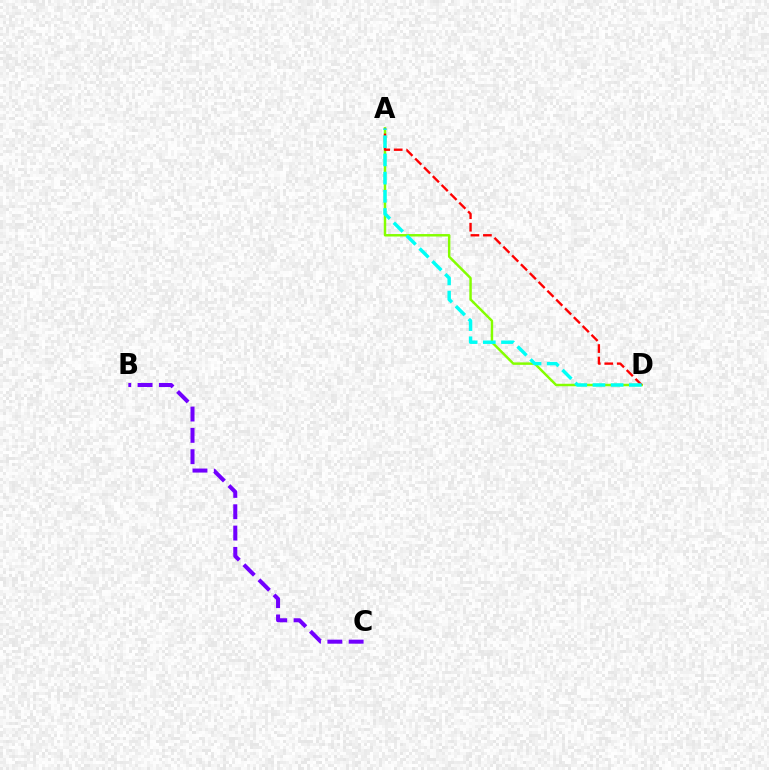{('A', 'D'): [{'color': '#84ff00', 'line_style': 'solid', 'thickness': 1.77}, {'color': '#ff0000', 'line_style': 'dashed', 'thickness': 1.69}, {'color': '#00fff6', 'line_style': 'dashed', 'thickness': 2.47}], ('B', 'C'): [{'color': '#7200ff', 'line_style': 'dashed', 'thickness': 2.9}]}